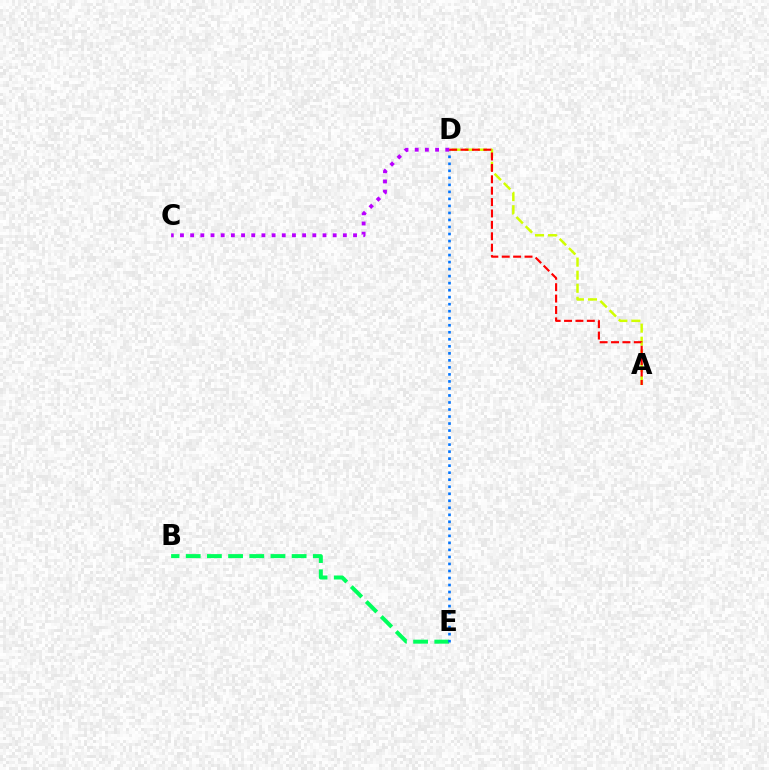{('B', 'E'): [{'color': '#00ff5c', 'line_style': 'dashed', 'thickness': 2.88}], ('A', 'D'): [{'color': '#d1ff00', 'line_style': 'dashed', 'thickness': 1.78}, {'color': '#ff0000', 'line_style': 'dashed', 'thickness': 1.55}], ('D', 'E'): [{'color': '#0074ff', 'line_style': 'dotted', 'thickness': 1.91}], ('C', 'D'): [{'color': '#b900ff', 'line_style': 'dotted', 'thickness': 2.77}]}